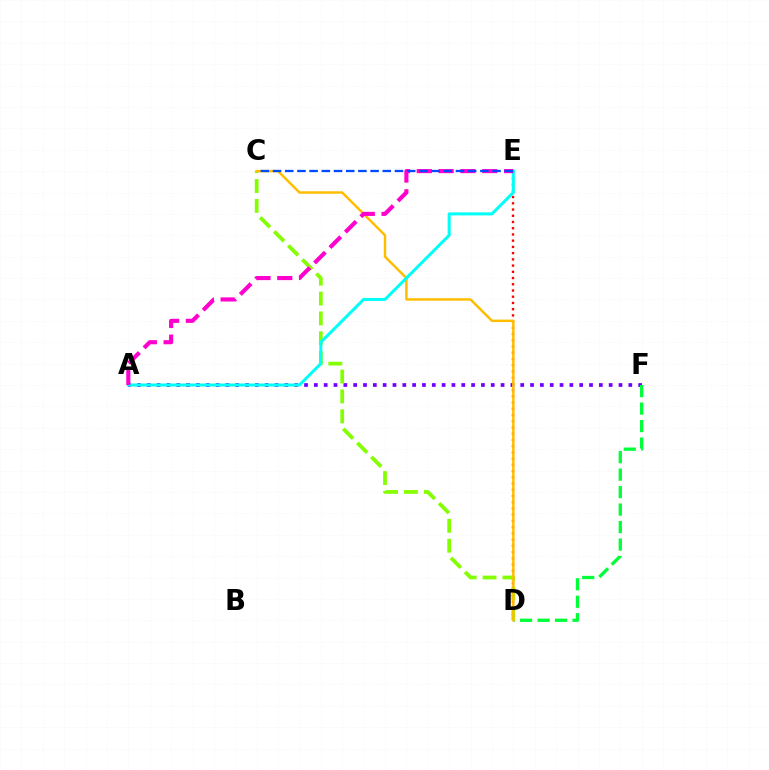{('A', 'F'): [{'color': '#7200ff', 'line_style': 'dotted', 'thickness': 2.67}], ('D', 'F'): [{'color': '#00ff39', 'line_style': 'dashed', 'thickness': 2.38}], ('D', 'E'): [{'color': '#ff0000', 'line_style': 'dotted', 'thickness': 1.69}], ('C', 'D'): [{'color': '#84ff00', 'line_style': 'dashed', 'thickness': 2.7}, {'color': '#ffbd00', 'line_style': 'solid', 'thickness': 1.78}], ('A', 'E'): [{'color': '#00fff6', 'line_style': 'solid', 'thickness': 2.18}, {'color': '#ff00cf', 'line_style': 'dashed', 'thickness': 2.96}], ('C', 'E'): [{'color': '#004bff', 'line_style': 'dashed', 'thickness': 1.66}]}